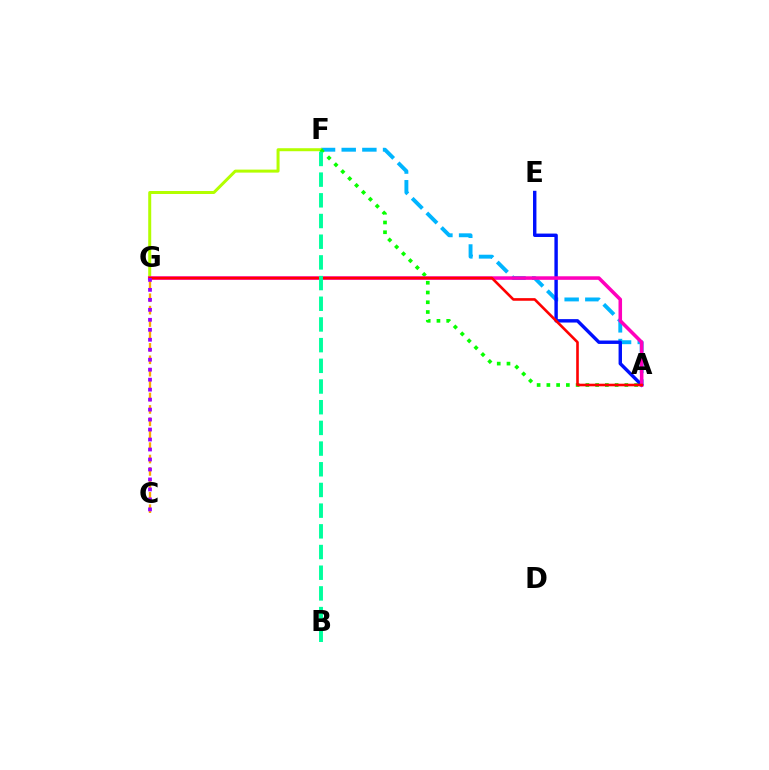{('A', 'F'): [{'color': '#00b5ff', 'line_style': 'dashed', 'thickness': 2.81}, {'color': '#08ff00', 'line_style': 'dotted', 'thickness': 2.65}], ('F', 'G'): [{'color': '#b3ff00', 'line_style': 'solid', 'thickness': 2.16}], ('A', 'E'): [{'color': '#0010ff', 'line_style': 'solid', 'thickness': 2.46}], ('C', 'G'): [{'color': '#ffa500', 'line_style': 'dashed', 'thickness': 1.69}, {'color': '#9b00ff', 'line_style': 'dotted', 'thickness': 2.71}], ('A', 'G'): [{'color': '#ff00bd', 'line_style': 'solid', 'thickness': 2.55}, {'color': '#ff0000', 'line_style': 'solid', 'thickness': 1.89}], ('B', 'F'): [{'color': '#00ff9d', 'line_style': 'dashed', 'thickness': 2.81}]}